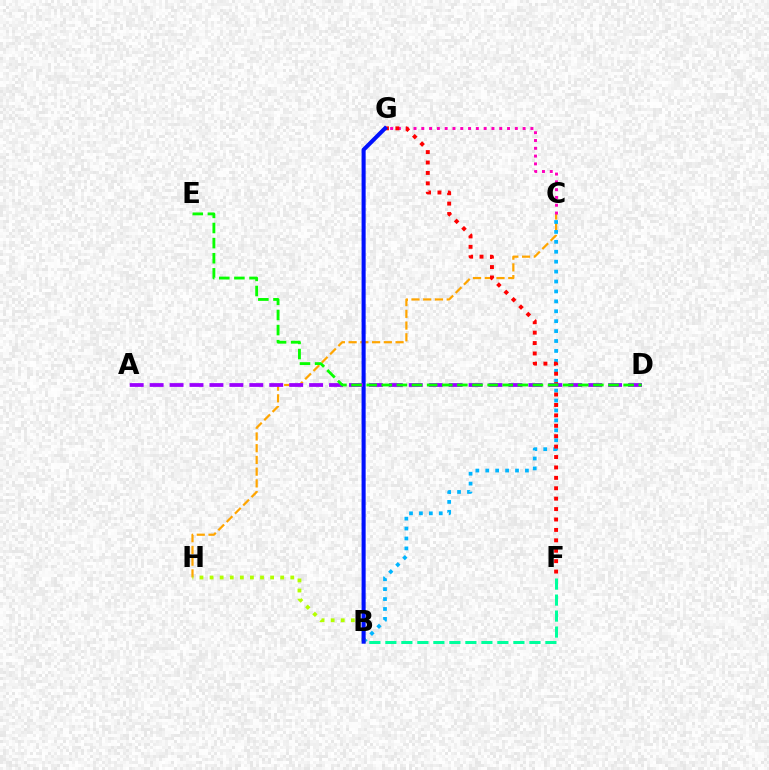{('C', 'H'): [{'color': '#ffa500', 'line_style': 'dashed', 'thickness': 1.59}], ('B', 'C'): [{'color': '#00b5ff', 'line_style': 'dotted', 'thickness': 2.7}], ('C', 'G'): [{'color': '#ff00bd', 'line_style': 'dotted', 'thickness': 2.12}], ('B', 'H'): [{'color': '#b3ff00', 'line_style': 'dotted', 'thickness': 2.74}], ('B', 'F'): [{'color': '#00ff9d', 'line_style': 'dashed', 'thickness': 2.17}], ('F', 'G'): [{'color': '#ff0000', 'line_style': 'dotted', 'thickness': 2.83}], ('B', 'G'): [{'color': '#0010ff', 'line_style': 'solid', 'thickness': 2.93}], ('A', 'D'): [{'color': '#9b00ff', 'line_style': 'dashed', 'thickness': 2.71}], ('D', 'E'): [{'color': '#08ff00', 'line_style': 'dashed', 'thickness': 2.05}]}